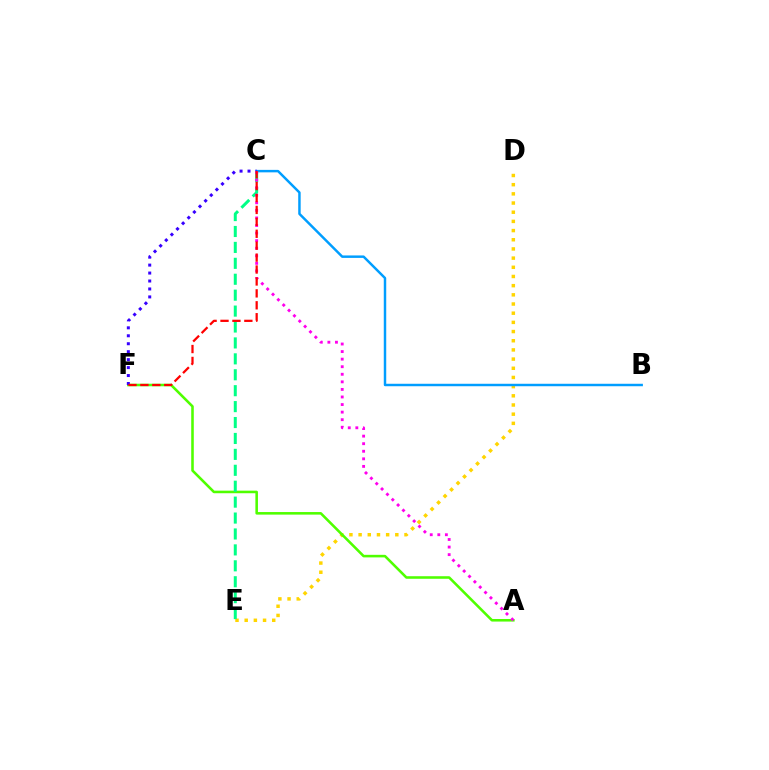{('D', 'E'): [{'color': '#ffd500', 'line_style': 'dotted', 'thickness': 2.49}], ('B', 'C'): [{'color': '#009eff', 'line_style': 'solid', 'thickness': 1.77}], ('A', 'F'): [{'color': '#4fff00', 'line_style': 'solid', 'thickness': 1.85}], ('C', 'F'): [{'color': '#3700ff', 'line_style': 'dotted', 'thickness': 2.16}, {'color': '#ff0000', 'line_style': 'dashed', 'thickness': 1.62}], ('C', 'E'): [{'color': '#00ff86', 'line_style': 'dashed', 'thickness': 2.16}], ('A', 'C'): [{'color': '#ff00ed', 'line_style': 'dotted', 'thickness': 2.06}]}